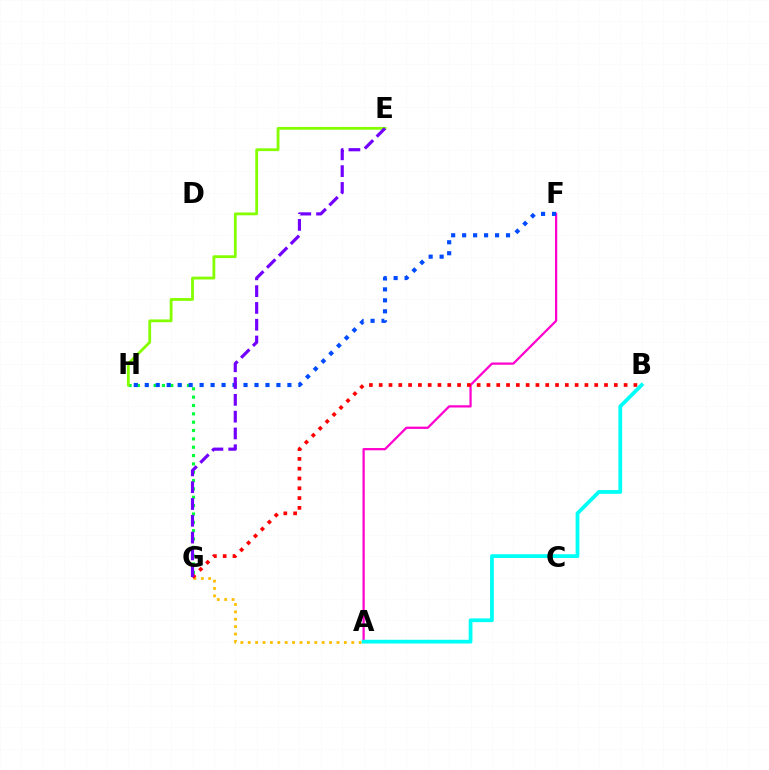{('A', 'G'): [{'color': '#ffbd00', 'line_style': 'dotted', 'thickness': 2.01}], ('G', 'H'): [{'color': '#00ff39', 'line_style': 'dotted', 'thickness': 2.27}], ('A', 'F'): [{'color': '#ff00cf', 'line_style': 'solid', 'thickness': 1.62}], ('E', 'H'): [{'color': '#84ff00', 'line_style': 'solid', 'thickness': 2.01}], ('F', 'H'): [{'color': '#004bff', 'line_style': 'dotted', 'thickness': 2.98}], ('B', 'G'): [{'color': '#ff0000', 'line_style': 'dotted', 'thickness': 2.66}], ('A', 'B'): [{'color': '#00fff6', 'line_style': 'solid', 'thickness': 2.71}], ('E', 'G'): [{'color': '#7200ff', 'line_style': 'dashed', 'thickness': 2.28}]}